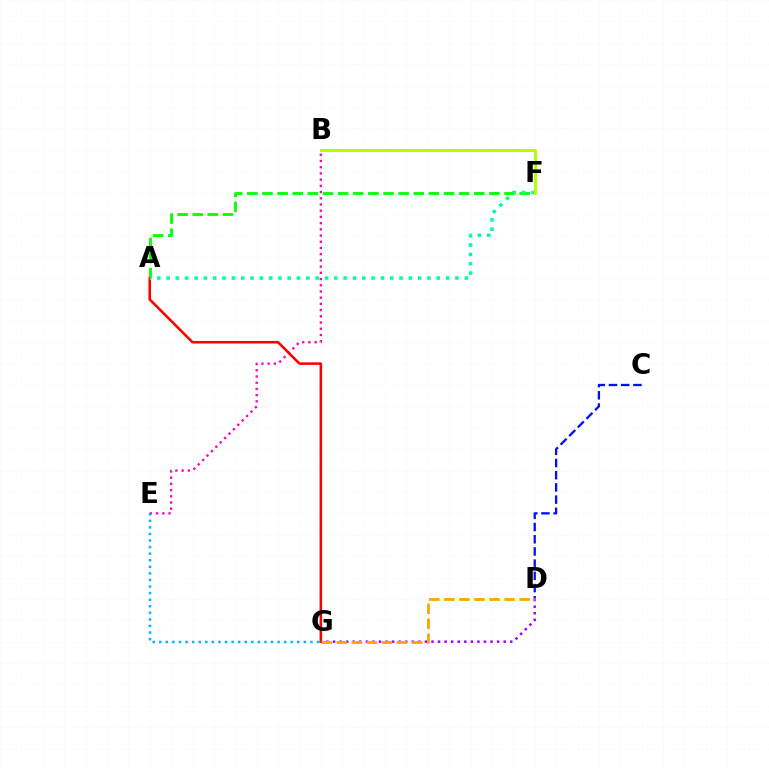{('B', 'E'): [{'color': '#ff00bd', 'line_style': 'dotted', 'thickness': 1.69}], ('C', 'D'): [{'color': '#0010ff', 'line_style': 'dashed', 'thickness': 1.66}], ('D', 'G'): [{'color': '#9b00ff', 'line_style': 'dotted', 'thickness': 1.78}, {'color': '#ffa500', 'line_style': 'dashed', 'thickness': 2.05}], ('E', 'G'): [{'color': '#00b5ff', 'line_style': 'dotted', 'thickness': 1.79}], ('A', 'F'): [{'color': '#08ff00', 'line_style': 'dashed', 'thickness': 2.06}, {'color': '#00ff9d', 'line_style': 'dotted', 'thickness': 2.53}], ('A', 'G'): [{'color': '#ff0000', 'line_style': 'solid', 'thickness': 1.84}], ('B', 'F'): [{'color': '#b3ff00', 'line_style': 'solid', 'thickness': 2.1}]}